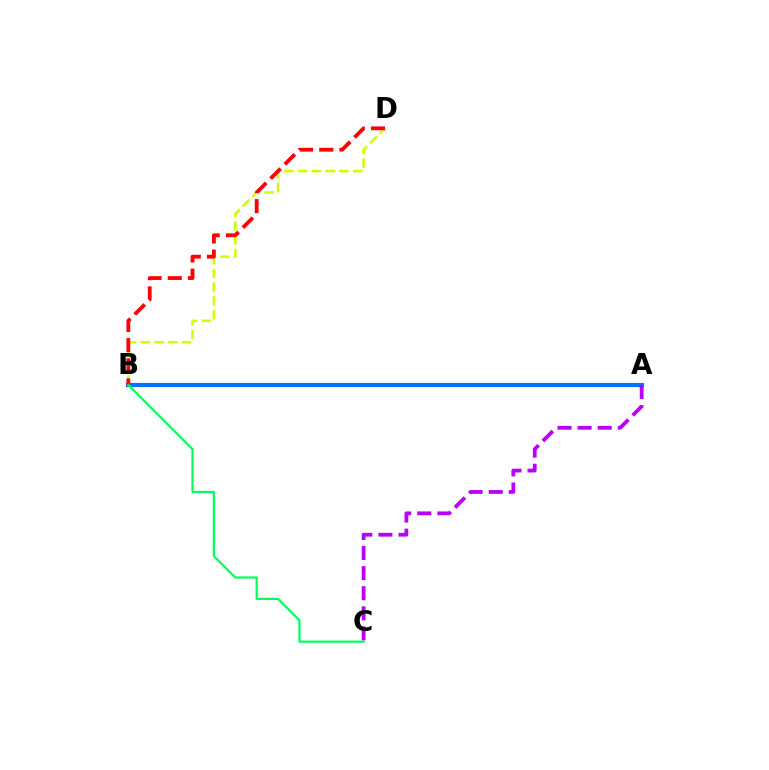{('B', 'D'): [{'color': '#d1ff00', 'line_style': 'dashed', 'thickness': 1.87}, {'color': '#ff0000', 'line_style': 'dashed', 'thickness': 2.74}], ('A', 'B'): [{'color': '#0074ff', 'line_style': 'solid', 'thickness': 3.0}], ('A', 'C'): [{'color': '#b900ff', 'line_style': 'dashed', 'thickness': 2.73}], ('B', 'C'): [{'color': '#00ff5c', 'line_style': 'solid', 'thickness': 1.59}]}